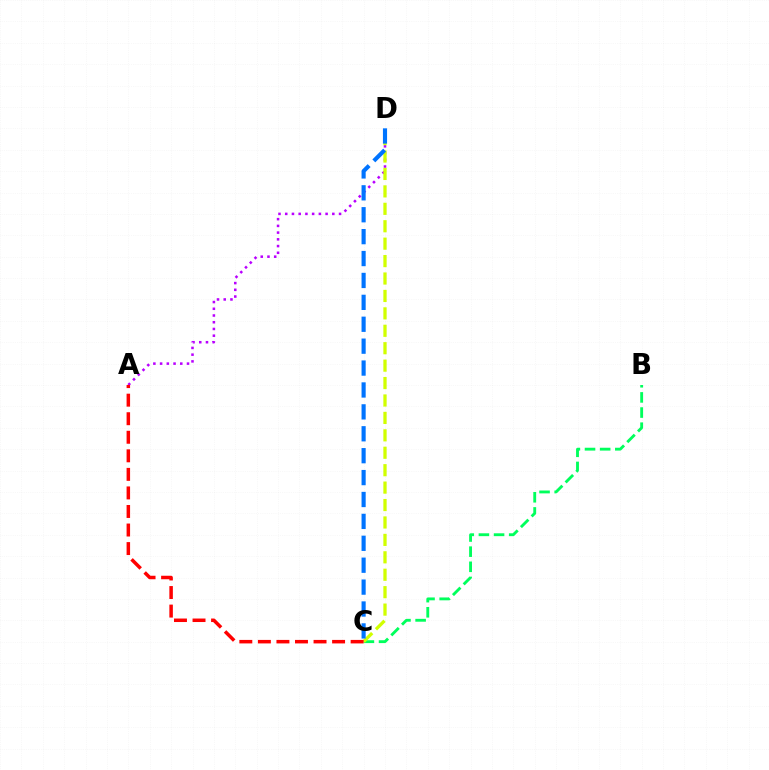{('A', 'D'): [{'color': '#b900ff', 'line_style': 'dotted', 'thickness': 1.83}], ('B', 'C'): [{'color': '#00ff5c', 'line_style': 'dashed', 'thickness': 2.06}], ('C', 'D'): [{'color': '#d1ff00', 'line_style': 'dashed', 'thickness': 2.37}, {'color': '#0074ff', 'line_style': 'dashed', 'thickness': 2.98}], ('A', 'C'): [{'color': '#ff0000', 'line_style': 'dashed', 'thickness': 2.52}]}